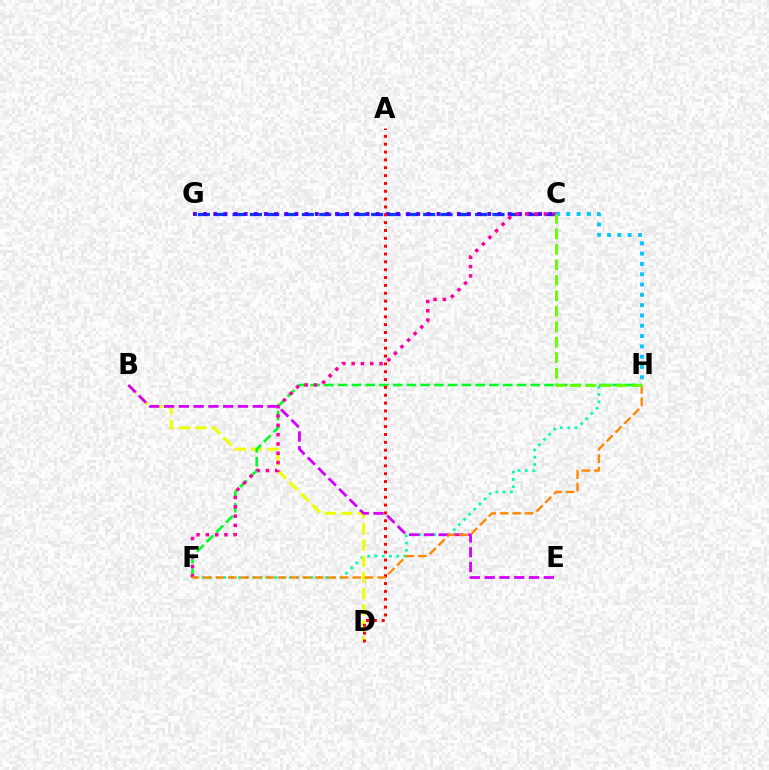{('C', 'G'): [{'color': '#003fff', 'line_style': 'dashed', 'thickness': 2.35}, {'color': '#4f00ff', 'line_style': 'dotted', 'thickness': 2.76}], ('F', 'H'): [{'color': '#00ffaf', 'line_style': 'dotted', 'thickness': 1.98}, {'color': '#00ff27', 'line_style': 'dashed', 'thickness': 1.87}, {'color': '#ff8800', 'line_style': 'dashed', 'thickness': 1.69}], ('B', 'D'): [{'color': '#eeff00', 'line_style': 'dashed', 'thickness': 2.2}], ('C', 'F'): [{'color': '#ff00a0', 'line_style': 'dotted', 'thickness': 2.53}], ('A', 'D'): [{'color': '#ff0000', 'line_style': 'dotted', 'thickness': 2.13}], ('B', 'E'): [{'color': '#d600ff', 'line_style': 'dashed', 'thickness': 2.01}], ('C', 'H'): [{'color': '#00c7ff', 'line_style': 'dotted', 'thickness': 2.8}, {'color': '#66ff00', 'line_style': 'dashed', 'thickness': 2.1}]}